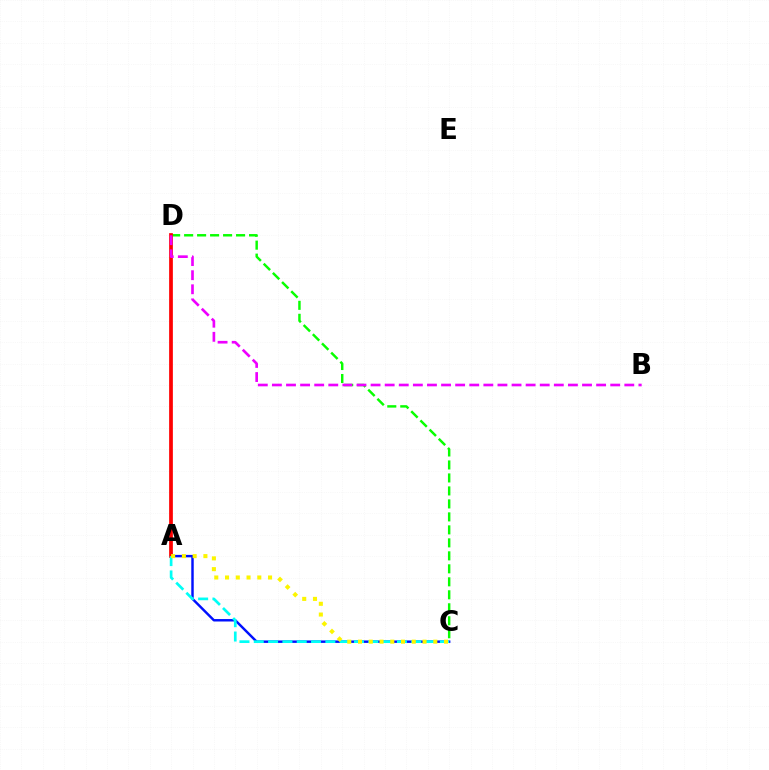{('C', 'D'): [{'color': '#08ff00', 'line_style': 'dashed', 'thickness': 1.76}], ('A', 'C'): [{'color': '#0010ff', 'line_style': 'solid', 'thickness': 1.76}, {'color': '#00fff6', 'line_style': 'dashed', 'thickness': 1.94}, {'color': '#fcf500', 'line_style': 'dotted', 'thickness': 2.92}], ('A', 'D'): [{'color': '#ff0000', 'line_style': 'solid', 'thickness': 2.68}], ('B', 'D'): [{'color': '#ee00ff', 'line_style': 'dashed', 'thickness': 1.91}]}